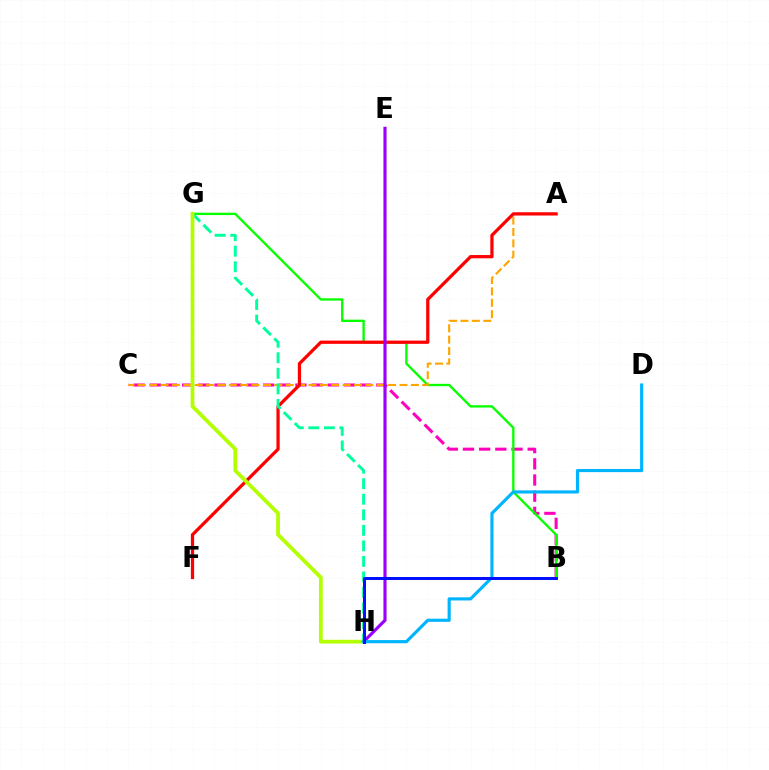{('B', 'C'): [{'color': '#ff00bd', 'line_style': 'dashed', 'thickness': 2.2}], ('B', 'G'): [{'color': '#08ff00', 'line_style': 'solid', 'thickness': 1.69}], ('A', 'C'): [{'color': '#ffa500', 'line_style': 'dashed', 'thickness': 1.55}], ('A', 'F'): [{'color': '#ff0000', 'line_style': 'solid', 'thickness': 2.34}], ('G', 'H'): [{'color': '#00ff9d', 'line_style': 'dashed', 'thickness': 2.11}, {'color': '#b3ff00', 'line_style': 'solid', 'thickness': 2.7}], ('E', 'H'): [{'color': '#9b00ff', 'line_style': 'solid', 'thickness': 2.28}], ('D', 'H'): [{'color': '#00b5ff', 'line_style': 'solid', 'thickness': 2.26}], ('B', 'H'): [{'color': '#0010ff', 'line_style': 'solid', 'thickness': 2.14}]}